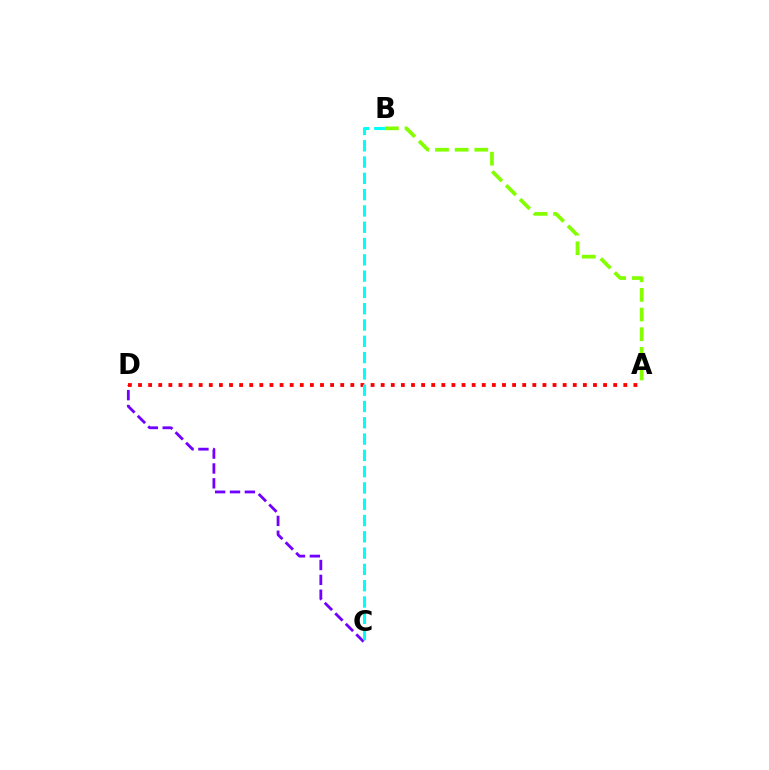{('C', 'D'): [{'color': '#7200ff', 'line_style': 'dashed', 'thickness': 2.02}], ('A', 'D'): [{'color': '#ff0000', 'line_style': 'dotted', 'thickness': 2.75}], ('B', 'C'): [{'color': '#00fff6', 'line_style': 'dashed', 'thickness': 2.21}], ('A', 'B'): [{'color': '#84ff00', 'line_style': 'dashed', 'thickness': 2.67}]}